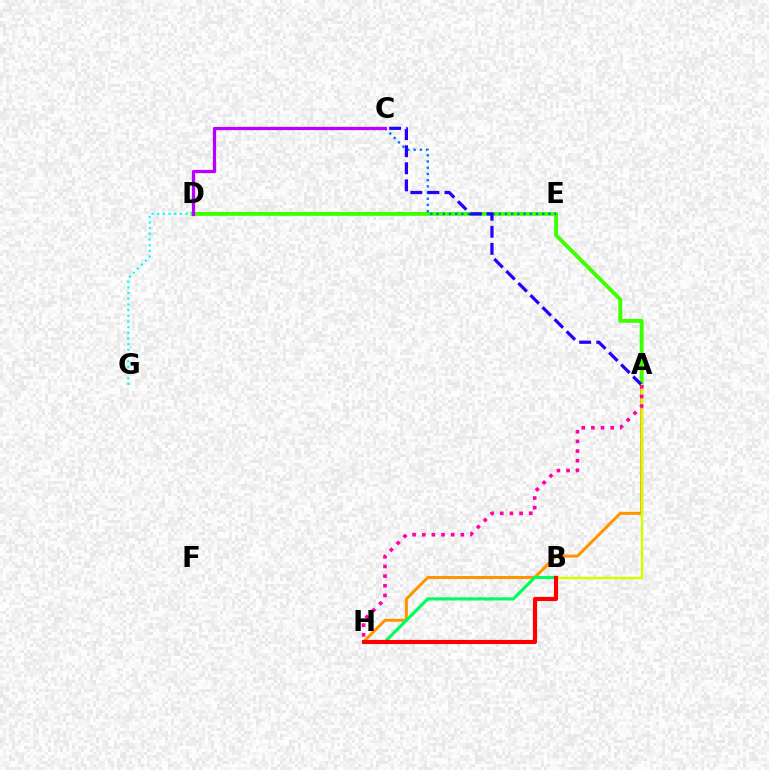{('A', 'H'): [{'color': '#ff9400', 'line_style': 'solid', 'thickness': 2.17}, {'color': '#ff00ac', 'line_style': 'dotted', 'thickness': 2.62}], ('A', 'D'): [{'color': '#3dff00', 'line_style': 'solid', 'thickness': 2.8}], ('D', 'G'): [{'color': '#00fff6', 'line_style': 'dotted', 'thickness': 1.54}], ('C', 'E'): [{'color': '#0074ff', 'line_style': 'dotted', 'thickness': 1.69}], ('B', 'H'): [{'color': '#00ff5c', 'line_style': 'solid', 'thickness': 2.29}, {'color': '#ff0000', 'line_style': 'solid', 'thickness': 2.97}], ('A', 'C'): [{'color': '#2500ff', 'line_style': 'dashed', 'thickness': 2.32}], ('C', 'D'): [{'color': '#b900ff', 'line_style': 'solid', 'thickness': 2.35}], ('A', 'B'): [{'color': '#d1ff00', 'line_style': 'solid', 'thickness': 1.77}]}